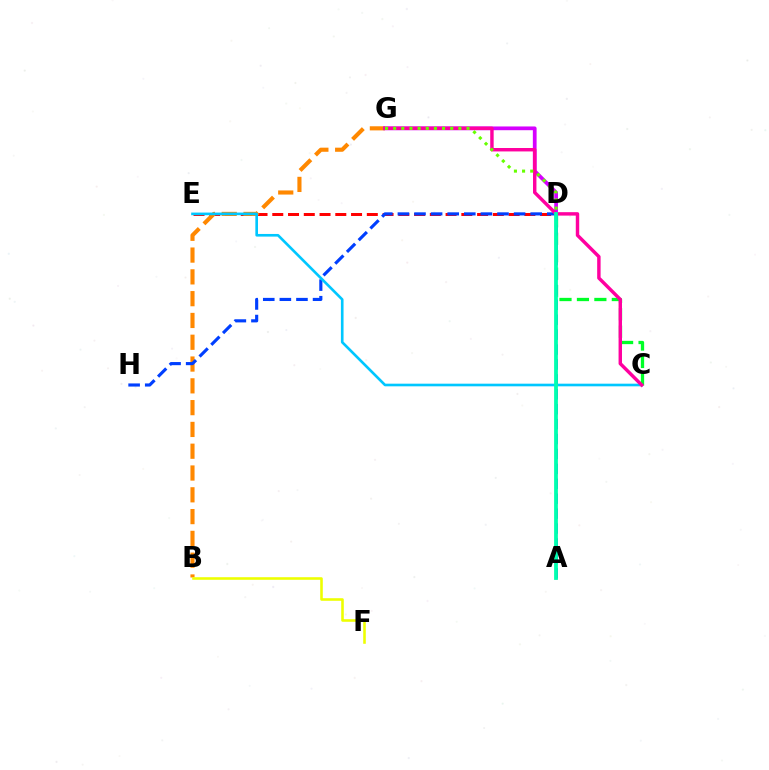{('D', 'E'): [{'color': '#ff0000', 'line_style': 'dashed', 'thickness': 2.14}], ('B', 'G'): [{'color': '#ff8800', 'line_style': 'dashed', 'thickness': 2.96}], ('C', 'D'): [{'color': '#00ff27', 'line_style': 'dashed', 'thickness': 2.37}], ('D', 'G'): [{'color': '#d600ff', 'line_style': 'solid', 'thickness': 2.7}, {'color': '#66ff00', 'line_style': 'dotted', 'thickness': 2.21}], ('A', 'D'): [{'color': '#4f00ff', 'line_style': 'dashed', 'thickness': 2.03}, {'color': '#00ffaf', 'line_style': 'solid', 'thickness': 2.72}], ('D', 'H'): [{'color': '#003fff', 'line_style': 'dashed', 'thickness': 2.26}], ('C', 'E'): [{'color': '#00c7ff', 'line_style': 'solid', 'thickness': 1.9}], ('C', 'G'): [{'color': '#ff00a0', 'line_style': 'solid', 'thickness': 2.47}], ('B', 'F'): [{'color': '#eeff00', 'line_style': 'solid', 'thickness': 1.86}]}